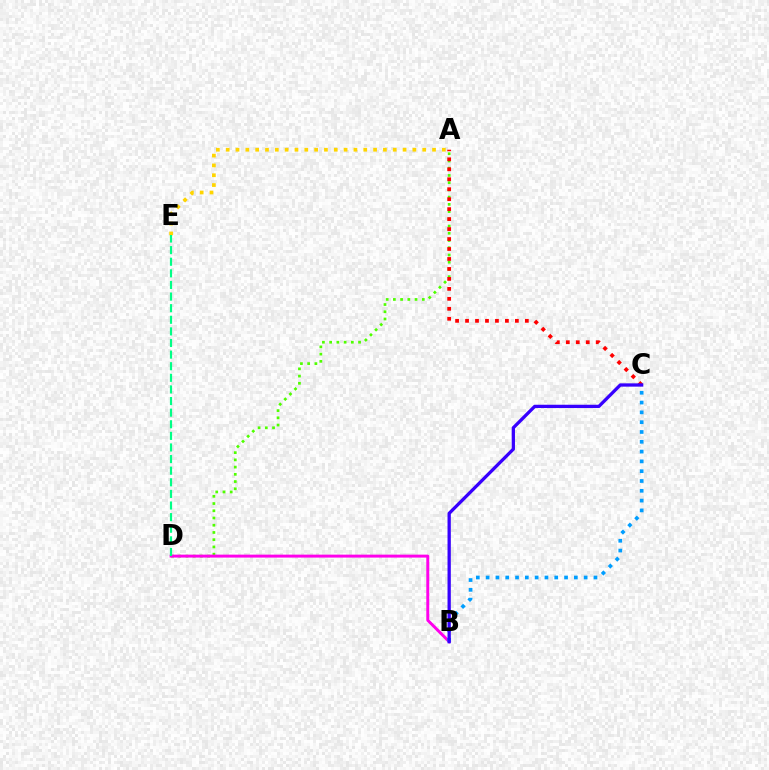{('A', 'D'): [{'color': '#4fff00', 'line_style': 'dotted', 'thickness': 1.96}], ('B', 'D'): [{'color': '#ff00ed', 'line_style': 'solid', 'thickness': 2.12}], ('A', 'C'): [{'color': '#ff0000', 'line_style': 'dotted', 'thickness': 2.71}], ('B', 'C'): [{'color': '#009eff', 'line_style': 'dotted', 'thickness': 2.66}, {'color': '#3700ff', 'line_style': 'solid', 'thickness': 2.37}], ('A', 'E'): [{'color': '#ffd500', 'line_style': 'dotted', 'thickness': 2.67}], ('D', 'E'): [{'color': '#00ff86', 'line_style': 'dashed', 'thickness': 1.58}]}